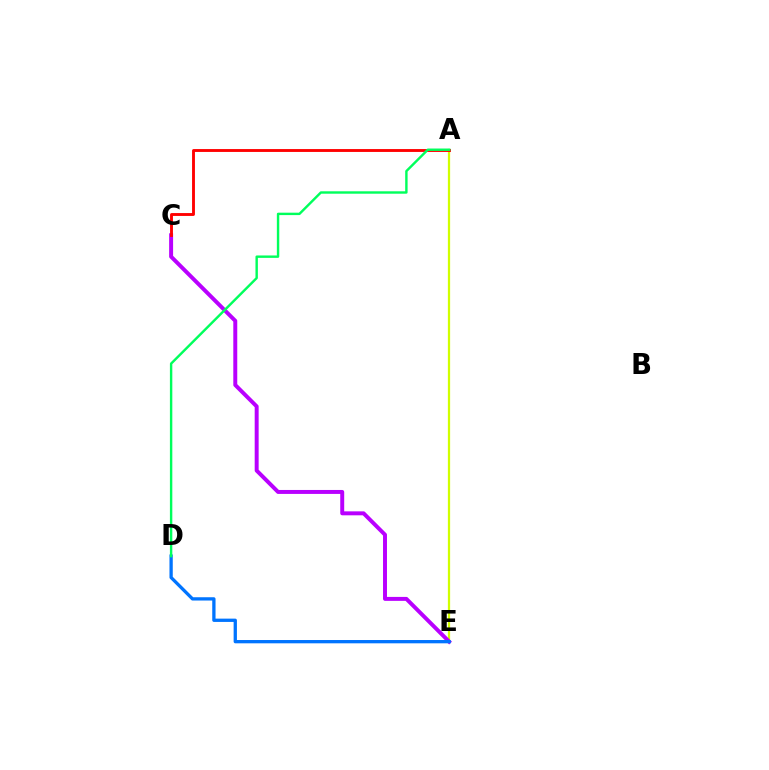{('A', 'E'): [{'color': '#d1ff00', 'line_style': 'solid', 'thickness': 1.62}], ('C', 'E'): [{'color': '#b900ff', 'line_style': 'solid', 'thickness': 2.85}], ('A', 'C'): [{'color': '#ff0000', 'line_style': 'solid', 'thickness': 2.07}], ('D', 'E'): [{'color': '#0074ff', 'line_style': 'solid', 'thickness': 2.37}], ('A', 'D'): [{'color': '#00ff5c', 'line_style': 'solid', 'thickness': 1.74}]}